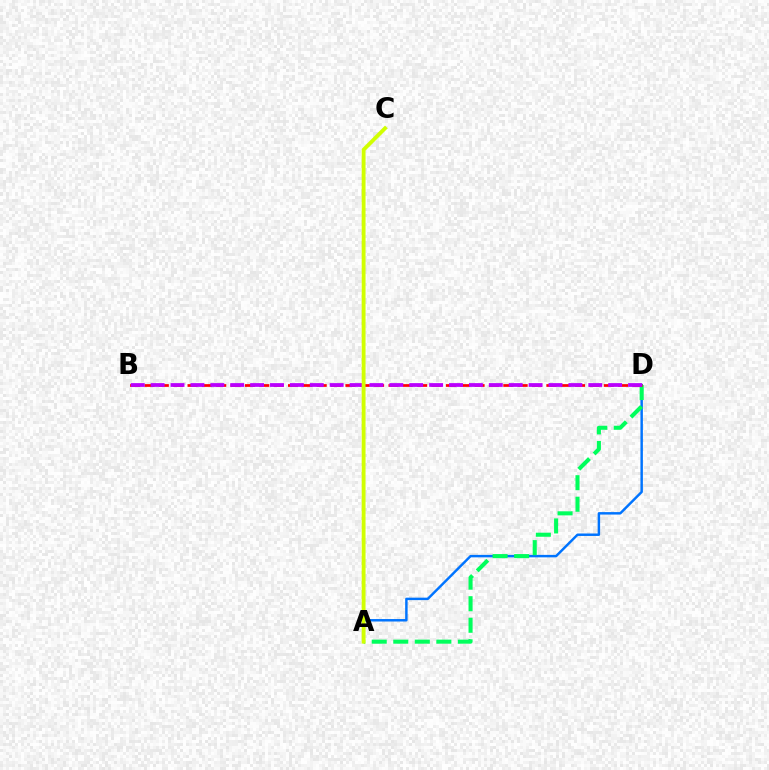{('A', 'D'): [{'color': '#0074ff', 'line_style': 'solid', 'thickness': 1.77}, {'color': '#00ff5c', 'line_style': 'dashed', 'thickness': 2.93}], ('B', 'D'): [{'color': '#ff0000', 'line_style': 'dashed', 'thickness': 1.95}, {'color': '#b900ff', 'line_style': 'dashed', 'thickness': 2.7}], ('A', 'C'): [{'color': '#d1ff00', 'line_style': 'solid', 'thickness': 2.77}]}